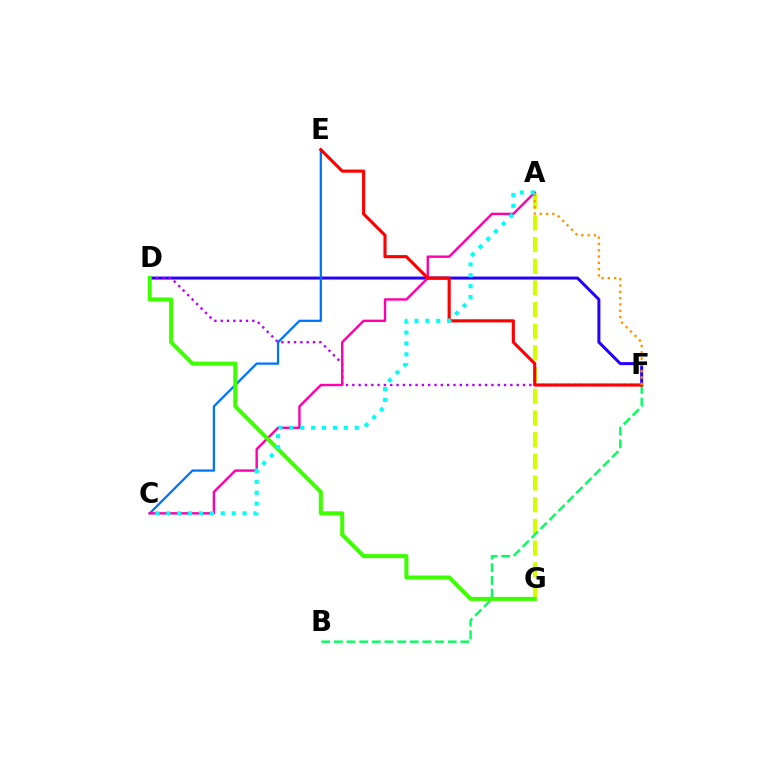{('D', 'F'): [{'color': '#2500ff', 'line_style': 'solid', 'thickness': 2.16}, {'color': '#b900ff', 'line_style': 'dotted', 'thickness': 1.72}], ('A', 'G'): [{'color': '#d1ff00', 'line_style': 'dashed', 'thickness': 2.95}], ('C', 'E'): [{'color': '#0074ff', 'line_style': 'solid', 'thickness': 1.63}], ('B', 'F'): [{'color': '#00ff5c', 'line_style': 'dashed', 'thickness': 1.72}], ('A', 'C'): [{'color': '#ff00ac', 'line_style': 'solid', 'thickness': 1.73}, {'color': '#00fff6', 'line_style': 'dotted', 'thickness': 2.96}], ('E', 'F'): [{'color': '#ff0000', 'line_style': 'solid', 'thickness': 2.25}], ('A', 'F'): [{'color': '#ff9400', 'line_style': 'dotted', 'thickness': 1.71}], ('D', 'G'): [{'color': '#3dff00', 'line_style': 'solid', 'thickness': 2.91}]}